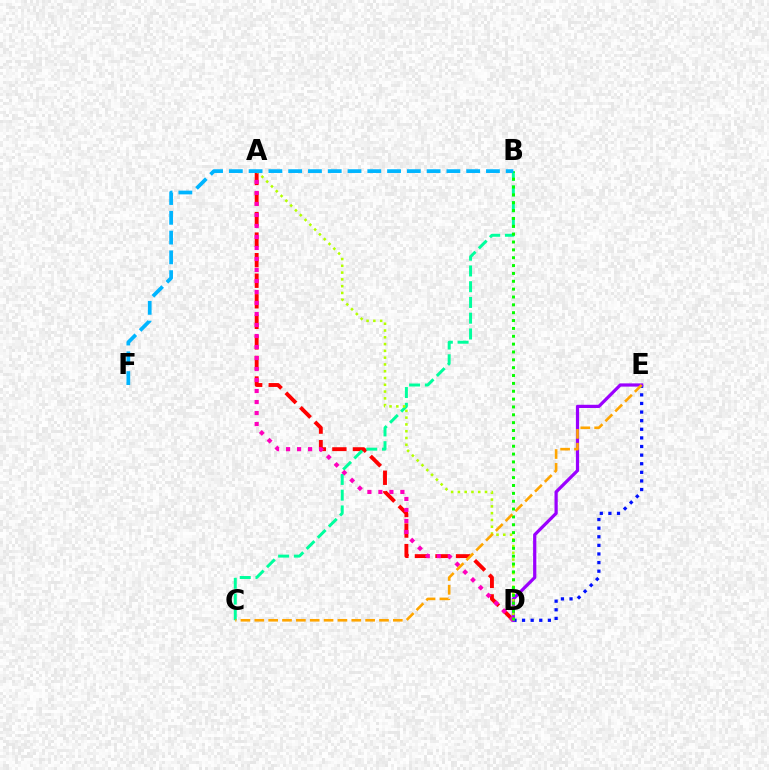{('D', 'E'): [{'color': '#0010ff', 'line_style': 'dotted', 'thickness': 2.34}, {'color': '#9b00ff', 'line_style': 'solid', 'thickness': 2.32}], ('A', 'D'): [{'color': '#ff0000', 'line_style': 'dashed', 'thickness': 2.79}, {'color': '#b3ff00', 'line_style': 'dotted', 'thickness': 1.84}, {'color': '#ff00bd', 'line_style': 'dotted', 'thickness': 2.99}], ('B', 'C'): [{'color': '#00ff9d', 'line_style': 'dashed', 'thickness': 2.14}], ('B', 'D'): [{'color': '#08ff00', 'line_style': 'dotted', 'thickness': 2.13}], ('C', 'E'): [{'color': '#ffa500', 'line_style': 'dashed', 'thickness': 1.88}], ('B', 'F'): [{'color': '#00b5ff', 'line_style': 'dashed', 'thickness': 2.69}]}